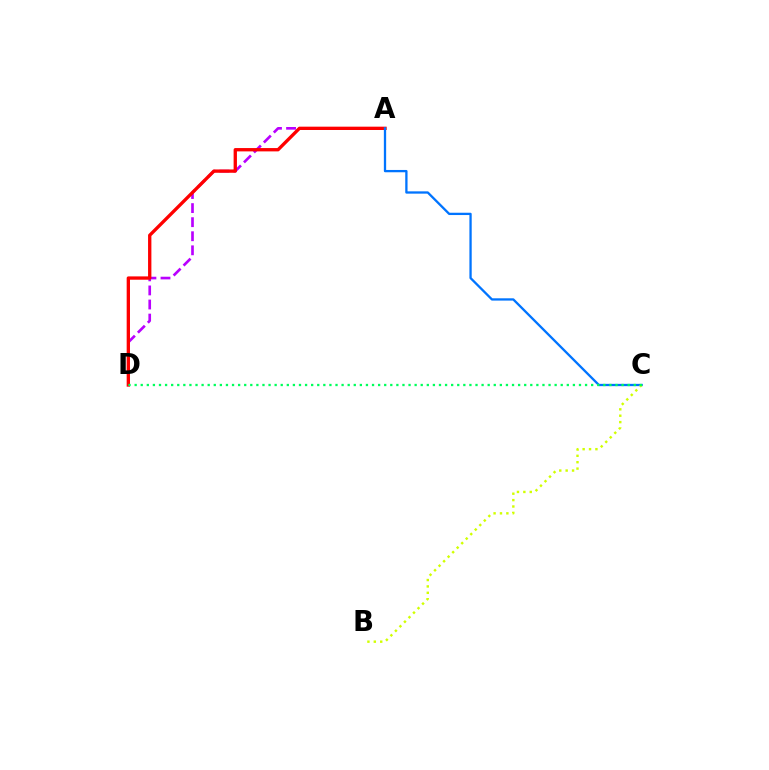{('A', 'D'): [{'color': '#b900ff', 'line_style': 'dashed', 'thickness': 1.91}, {'color': '#ff0000', 'line_style': 'solid', 'thickness': 2.39}], ('A', 'C'): [{'color': '#0074ff', 'line_style': 'solid', 'thickness': 1.65}], ('B', 'C'): [{'color': '#d1ff00', 'line_style': 'dotted', 'thickness': 1.74}], ('C', 'D'): [{'color': '#00ff5c', 'line_style': 'dotted', 'thickness': 1.65}]}